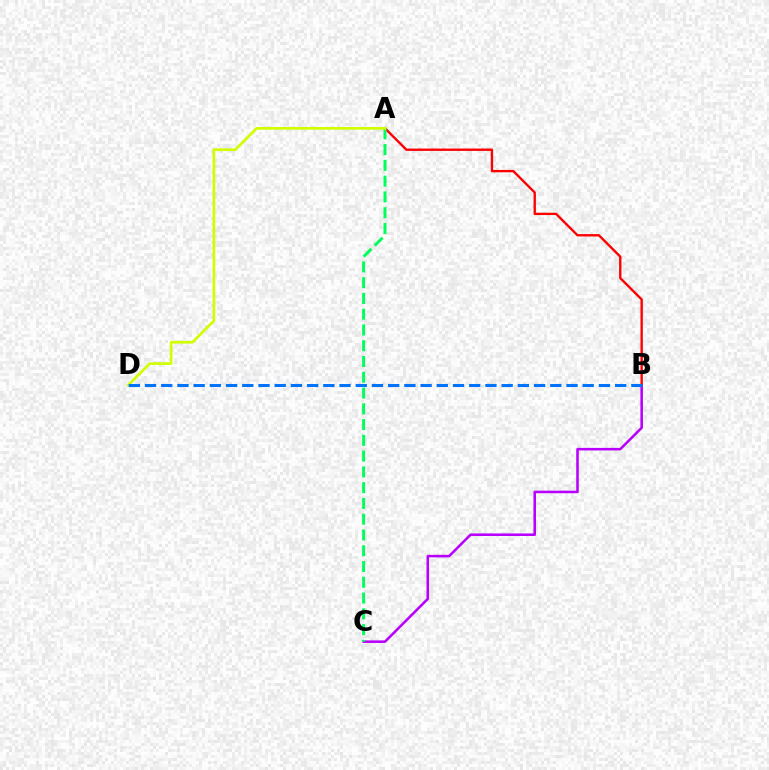{('B', 'C'): [{'color': '#b900ff', 'line_style': 'solid', 'thickness': 1.85}], ('A', 'B'): [{'color': '#ff0000', 'line_style': 'solid', 'thickness': 1.7}], ('A', 'C'): [{'color': '#00ff5c', 'line_style': 'dashed', 'thickness': 2.14}], ('A', 'D'): [{'color': '#d1ff00', 'line_style': 'solid', 'thickness': 1.95}], ('B', 'D'): [{'color': '#0074ff', 'line_style': 'dashed', 'thickness': 2.2}]}